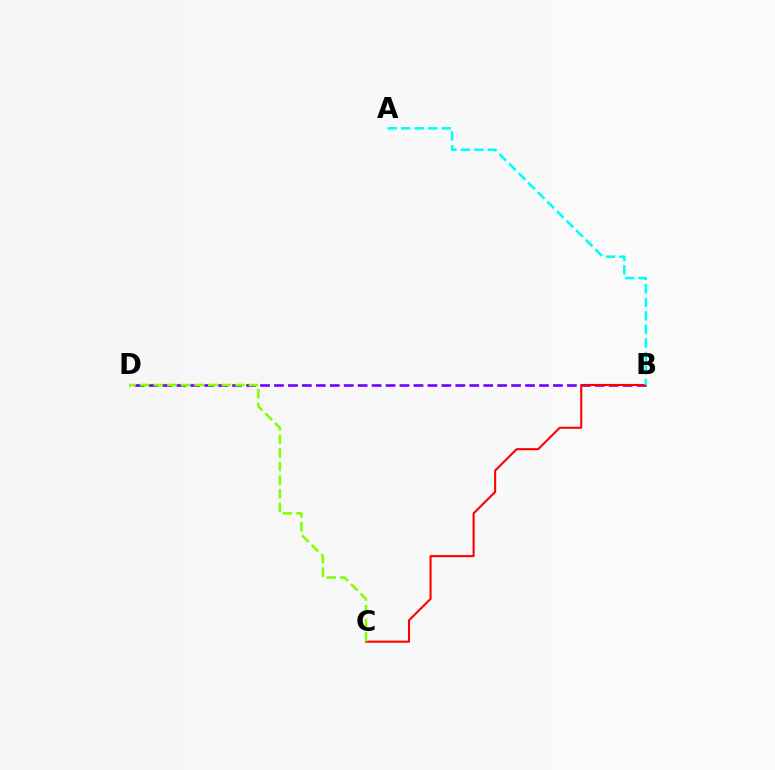{('B', 'D'): [{'color': '#7200ff', 'line_style': 'dashed', 'thickness': 1.89}], ('B', 'C'): [{'color': '#ff0000', 'line_style': 'solid', 'thickness': 1.5}], ('C', 'D'): [{'color': '#84ff00', 'line_style': 'dashed', 'thickness': 1.85}], ('A', 'B'): [{'color': '#00fff6', 'line_style': 'dashed', 'thickness': 1.84}]}